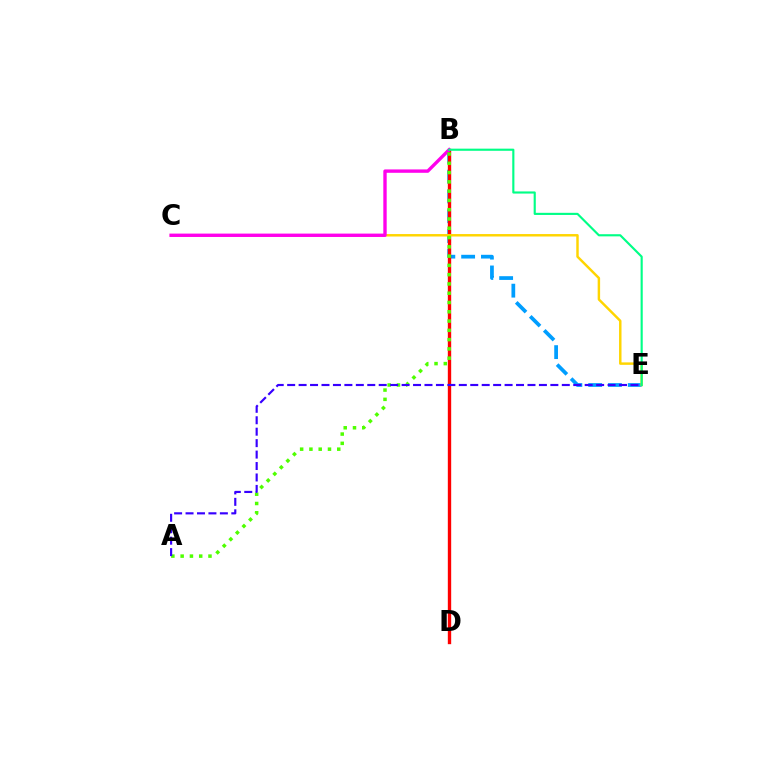{('B', 'E'): [{'color': '#009eff', 'line_style': 'dashed', 'thickness': 2.69}, {'color': '#00ff86', 'line_style': 'solid', 'thickness': 1.54}], ('B', 'D'): [{'color': '#ff0000', 'line_style': 'solid', 'thickness': 2.42}], ('C', 'E'): [{'color': '#ffd500', 'line_style': 'solid', 'thickness': 1.77}], ('B', 'C'): [{'color': '#ff00ed', 'line_style': 'solid', 'thickness': 2.42}], ('A', 'B'): [{'color': '#4fff00', 'line_style': 'dotted', 'thickness': 2.52}], ('A', 'E'): [{'color': '#3700ff', 'line_style': 'dashed', 'thickness': 1.55}]}